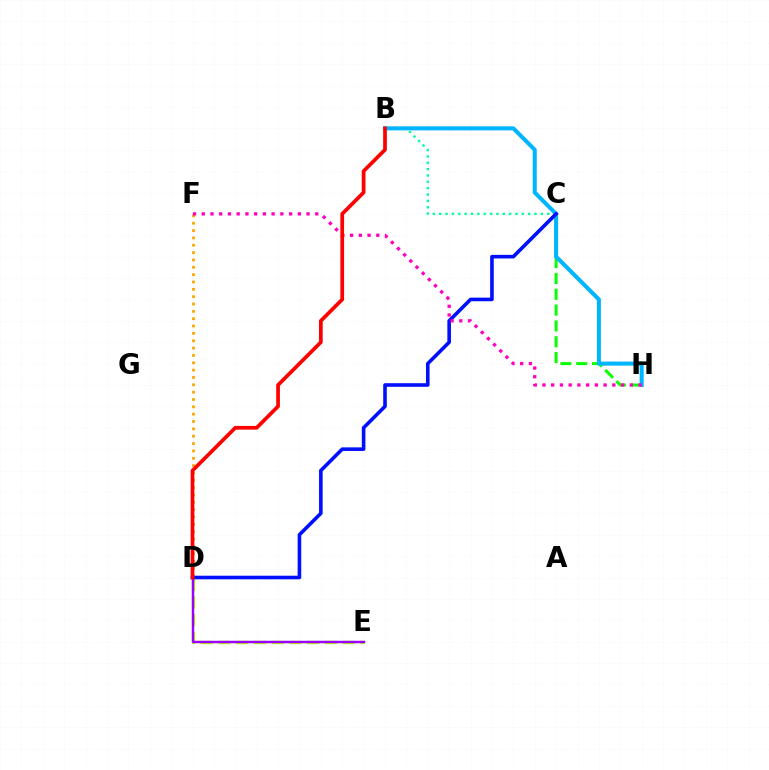{('B', 'C'): [{'color': '#00ff9d', 'line_style': 'dotted', 'thickness': 1.73}], ('D', 'E'): [{'color': '#b3ff00', 'line_style': 'dashed', 'thickness': 2.41}, {'color': '#9b00ff', 'line_style': 'solid', 'thickness': 1.77}], ('C', 'H'): [{'color': '#08ff00', 'line_style': 'dashed', 'thickness': 2.15}], ('D', 'F'): [{'color': '#ffa500', 'line_style': 'dotted', 'thickness': 2.0}], ('B', 'H'): [{'color': '#00b5ff', 'line_style': 'solid', 'thickness': 2.91}], ('C', 'D'): [{'color': '#0010ff', 'line_style': 'solid', 'thickness': 2.6}], ('F', 'H'): [{'color': '#ff00bd', 'line_style': 'dotted', 'thickness': 2.37}], ('B', 'D'): [{'color': '#ff0000', 'line_style': 'solid', 'thickness': 2.67}]}